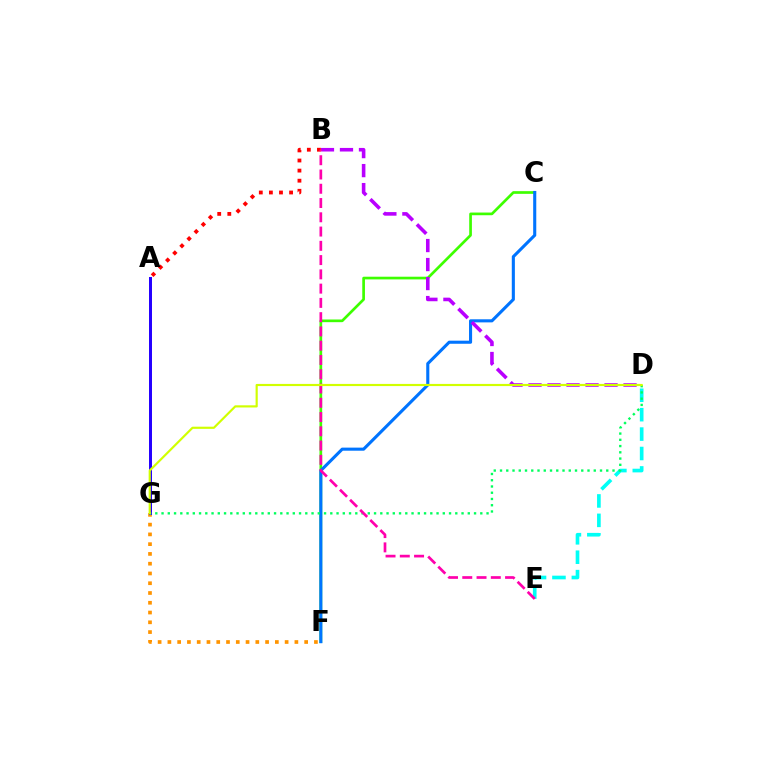{('C', 'F'): [{'color': '#3dff00', 'line_style': 'solid', 'thickness': 1.93}, {'color': '#0074ff', 'line_style': 'solid', 'thickness': 2.22}], ('F', 'G'): [{'color': '#ff9400', 'line_style': 'dotted', 'thickness': 2.65}], ('B', 'D'): [{'color': '#b900ff', 'line_style': 'dashed', 'thickness': 2.58}], ('D', 'E'): [{'color': '#00fff6', 'line_style': 'dashed', 'thickness': 2.64}], ('A', 'B'): [{'color': '#ff0000', 'line_style': 'dotted', 'thickness': 2.74}], ('A', 'G'): [{'color': '#2500ff', 'line_style': 'solid', 'thickness': 2.15}], ('D', 'G'): [{'color': '#00ff5c', 'line_style': 'dotted', 'thickness': 1.7}, {'color': '#d1ff00', 'line_style': 'solid', 'thickness': 1.56}], ('B', 'E'): [{'color': '#ff00ac', 'line_style': 'dashed', 'thickness': 1.94}]}